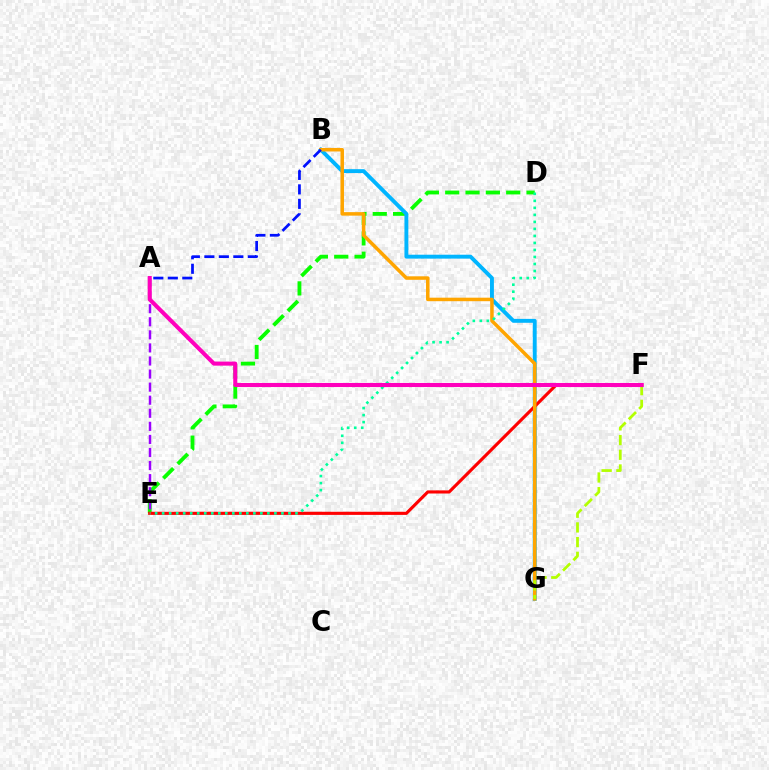{('D', 'E'): [{'color': '#08ff00', 'line_style': 'dashed', 'thickness': 2.76}, {'color': '#00ff9d', 'line_style': 'dotted', 'thickness': 1.91}], ('B', 'G'): [{'color': '#00b5ff', 'line_style': 'solid', 'thickness': 2.81}, {'color': '#ffa500', 'line_style': 'solid', 'thickness': 2.53}], ('E', 'F'): [{'color': '#ff0000', 'line_style': 'solid', 'thickness': 2.25}], ('F', 'G'): [{'color': '#b3ff00', 'line_style': 'dashed', 'thickness': 2.0}], ('A', 'E'): [{'color': '#9b00ff', 'line_style': 'dashed', 'thickness': 1.78}], ('A', 'B'): [{'color': '#0010ff', 'line_style': 'dashed', 'thickness': 1.97}], ('A', 'F'): [{'color': '#ff00bd', 'line_style': 'solid', 'thickness': 2.92}]}